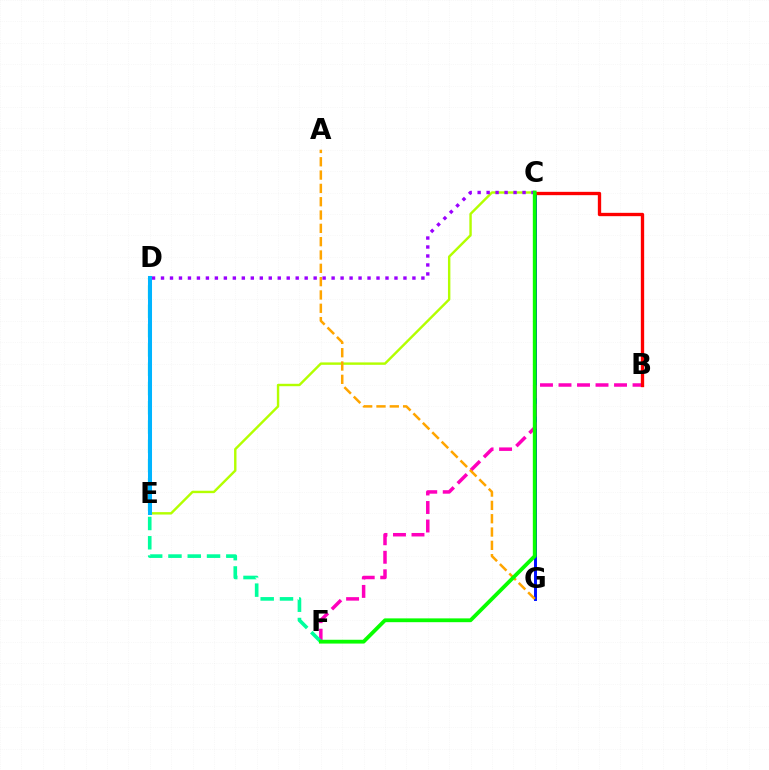{('C', 'G'): [{'color': '#0010ff', 'line_style': 'solid', 'thickness': 2.12}], ('B', 'F'): [{'color': '#ff00bd', 'line_style': 'dashed', 'thickness': 2.51}], ('C', 'E'): [{'color': '#b3ff00', 'line_style': 'solid', 'thickness': 1.74}], ('D', 'F'): [{'color': '#00ff9d', 'line_style': 'dashed', 'thickness': 2.62}], ('B', 'C'): [{'color': '#ff0000', 'line_style': 'solid', 'thickness': 2.39}], ('A', 'G'): [{'color': '#ffa500', 'line_style': 'dashed', 'thickness': 1.81}], ('C', 'D'): [{'color': '#9b00ff', 'line_style': 'dotted', 'thickness': 2.44}], ('C', 'F'): [{'color': '#08ff00', 'line_style': 'solid', 'thickness': 2.74}], ('D', 'E'): [{'color': '#00b5ff', 'line_style': 'solid', 'thickness': 2.91}]}